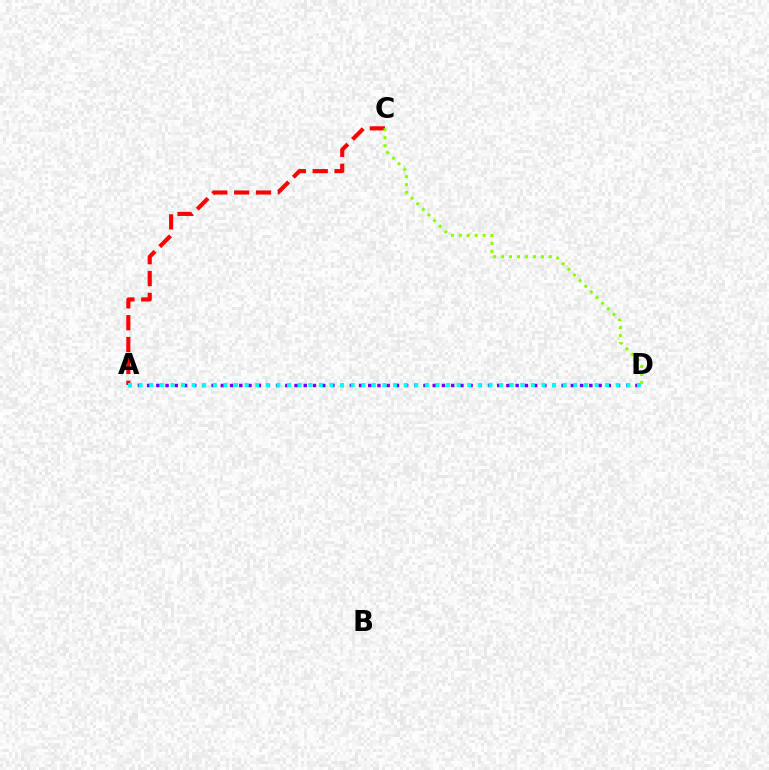{('A', 'C'): [{'color': '#ff0000', 'line_style': 'dashed', 'thickness': 2.97}], ('A', 'D'): [{'color': '#7200ff', 'line_style': 'dotted', 'thickness': 2.5}, {'color': '#00fff6', 'line_style': 'dotted', 'thickness': 2.88}], ('C', 'D'): [{'color': '#84ff00', 'line_style': 'dotted', 'thickness': 2.16}]}